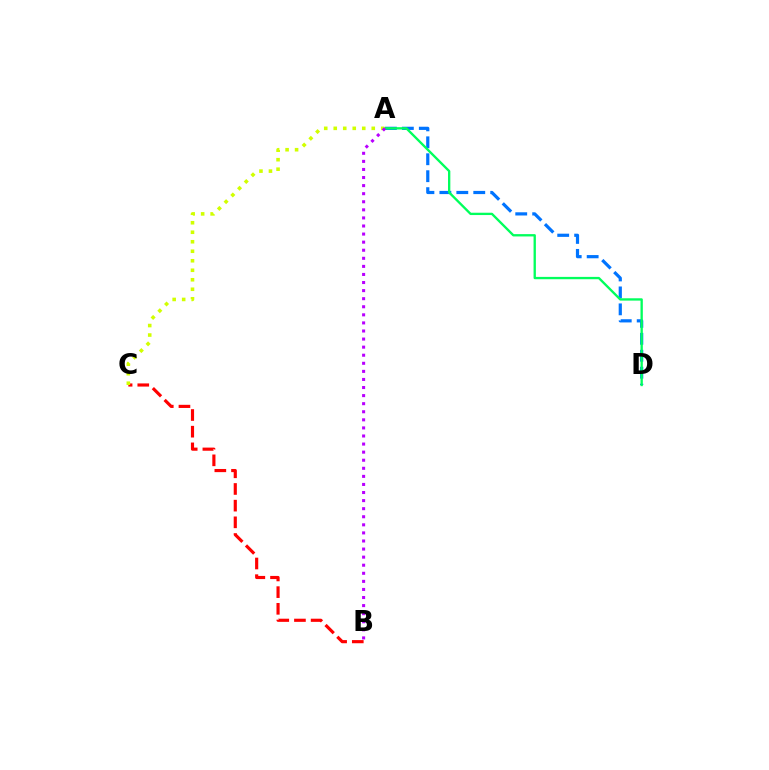{('A', 'D'): [{'color': '#0074ff', 'line_style': 'dashed', 'thickness': 2.3}, {'color': '#00ff5c', 'line_style': 'solid', 'thickness': 1.68}], ('B', 'C'): [{'color': '#ff0000', 'line_style': 'dashed', 'thickness': 2.27}], ('A', 'C'): [{'color': '#d1ff00', 'line_style': 'dotted', 'thickness': 2.58}], ('A', 'B'): [{'color': '#b900ff', 'line_style': 'dotted', 'thickness': 2.19}]}